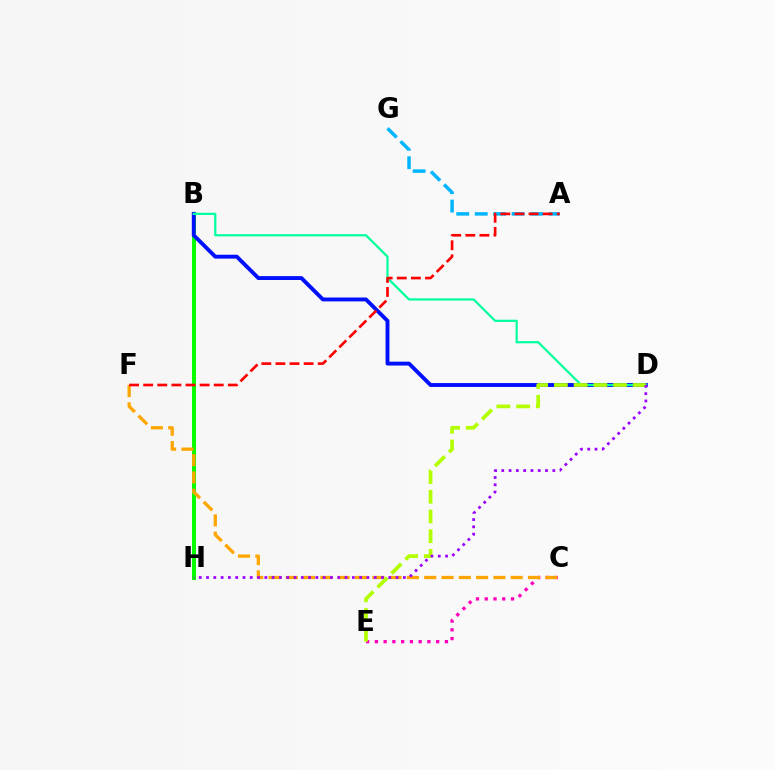{('C', 'E'): [{'color': '#ff00bd', 'line_style': 'dotted', 'thickness': 2.38}], ('B', 'H'): [{'color': '#08ff00', 'line_style': 'solid', 'thickness': 2.89}], ('B', 'D'): [{'color': '#0010ff', 'line_style': 'solid', 'thickness': 2.8}, {'color': '#00ff9d', 'line_style': 'solid', 'thickness': 1.6}], ('C', 'F'): [{'color': '#ffa500', 'line_style': 'dashed', 'thickness': 2.35}], ('A', 'G'): [{'color': '#00b5ff', 'line_style': 'dashed', 'thickness': 2.51}], ('D', 'E'): [{'color': '#b3ff00', 'line_style': 'dashed', 'thickness': 2.68}], ('A', 'F'): [{'color': '#ff0000', 'line_style': 'dashed', 'thickness': 1.92}], ('D', 'H'): [{'color': '#9b00ff', 'line_style': 'dotted', 'thickness': 1.98}]}